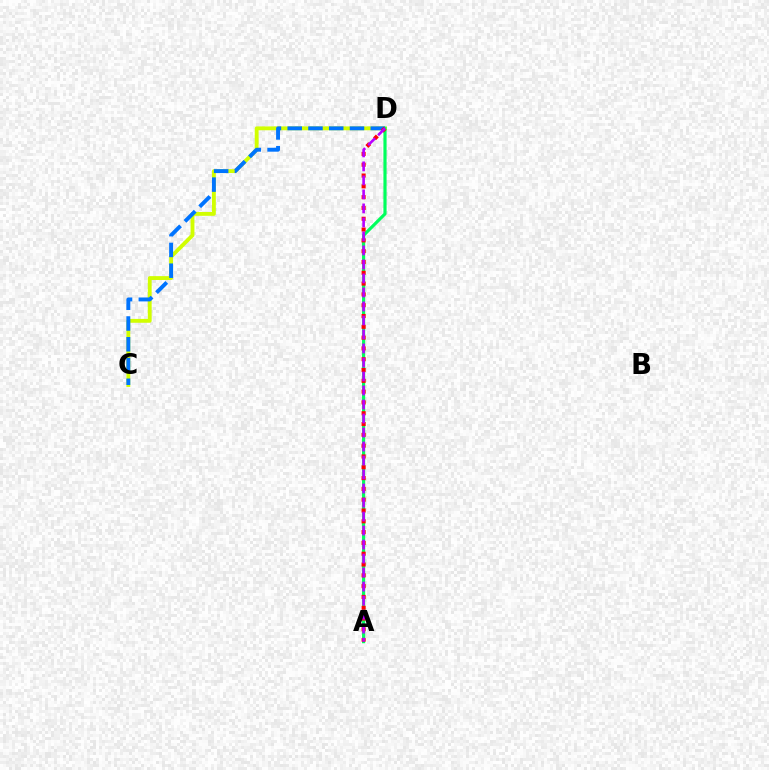{('C', 'D'): [{'color': '#d1ff00', 'line_style': 'solid', 'thickness': 2.78}, {'color': '#0074ff', 'line_style': 'dashed', 'thickness': 2.82}], ('A', 'D'): [{'color': '#00ff5c', 'line_style': 'solid', 'thickness': 2.28}, {'color': '#ff0000', 'line_style': 'dotted', 'thickness': 2.94}, {'color': '#b900ff', 'line_style': 'dashed', 'thickness': 1.9}]}